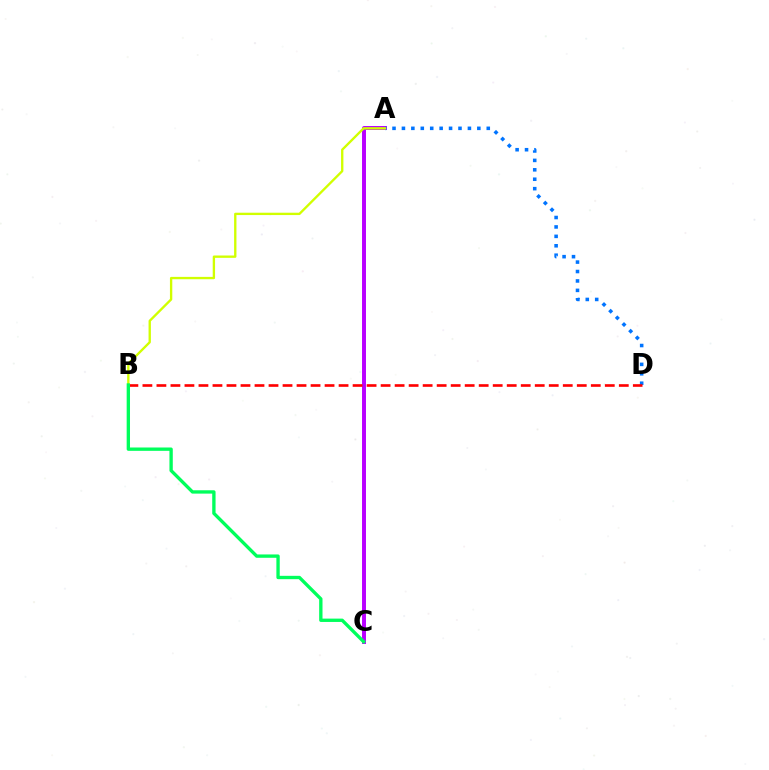{('A', 'C'): [{'color': '#b900ff', 'line_style': 'solid', 'thickness': 2.84}], ('A', 'D'): [{'color': '#0074ff', 'line_style': 'dotted', 'thickness': 2.56}], ('B', 'D'): [{'color': '#ff0000', 'line_style': 'dashed', 'thickness': 1.9}], ('A', 'B'): [{'color': '#d1ff00', 'line_style': 'solid', 'thickness': 1.69}], ('B', 'C'): [{'color': '#00ff5c', 'line_style': 'solid', 'thickness': 2.4}]}